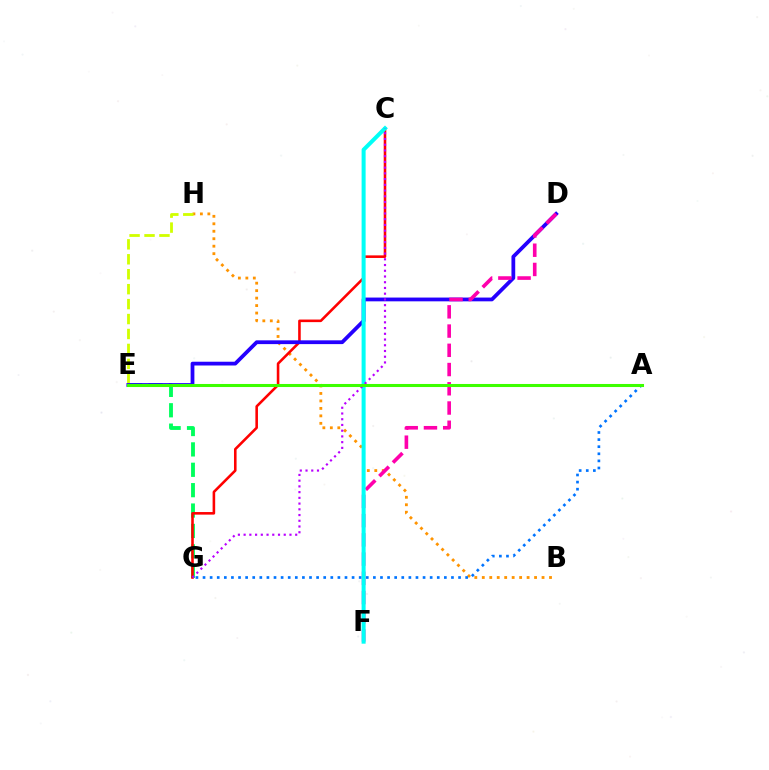{('E', 'G'): [{'color': '#00ff5c', 'line_style': 'dashed', 'thickness': 2.77}], ('B', 'H'): [{'color': '#ff9400', 'line_style': 'dotted', 'thickness': 2.03}], ('C', 'G'): [{'color': '#ff0000', 'line_style': 'solid', 'thickness': 1.86}, {'color': '#b900ff', 'line_style': 'dotted', 'thickness': 1.56}], ('E', 'H'): [{'color': '#d1ff00', 'line_style': 'dashed', 'thickness': 2.03}], ('D', 'E'): [{'color': '#2500ff', 'line_style': 'solid', 'thickness': 2.72}], ('A', 'G'): [{'color': '#0074ff', 'line_style': 'dotted', 'thickness': 1.93}], ('D', 'F'): [{'color': '#ff00ac', 'line_style': 'dashed', 'thickness': 2.61}], ('C', 'F'): [{'color': '#00fff6', 'line_style': 'solid', 'thickness': 2.89}], ('A', 'E'): [{'color': '#3dff00', 'line_style': 'solid', 'thickness': 2.2}]}